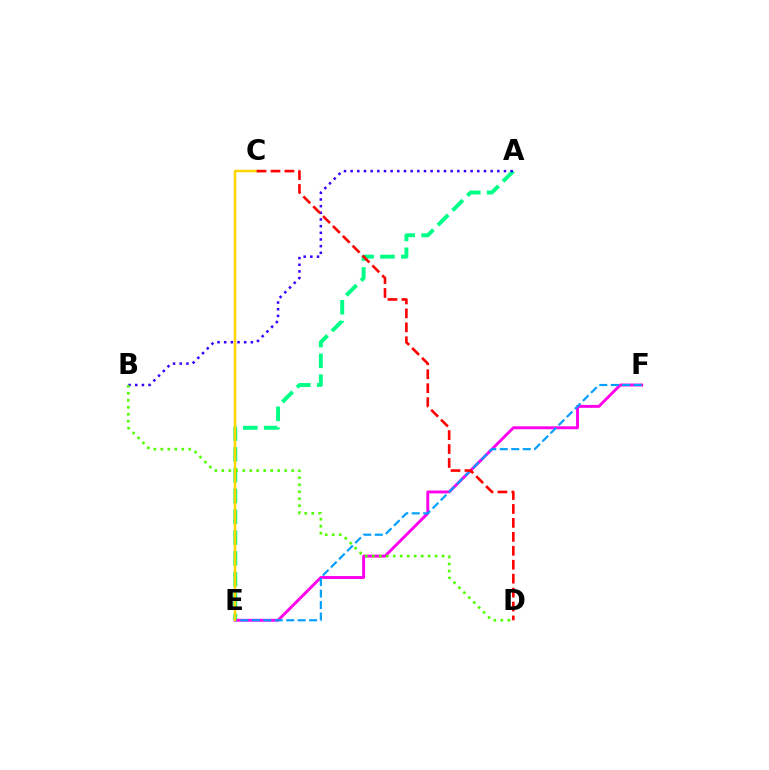{('A', 'E'): [{'color': '#00ff86', 'line_style': 'dashed', 'thickness': 2.83}], ('A', 'B'): [{'color': '#3700ff', 'line_style': 'dotted', 'thickness': 1.81}], ('E', 'F'): [{'color': '#ff00ed', 'line_style': 'solid', 'thickness': 2.1}, {'color': '#009eff', 'line_style': 'dashed', 'thickness': 1.56}], ('B', 'D'): [{'color': '#4fff00', 'line_style': 'dotted', 'thickness': 1.9}], ('C', 'E'): [{'color': '#ffd500', 'line_style': 'solid', 'thickness': 1.8}], ('C', 'D'): [{'color': '#ff0000', 'line_style': 'dashed', 'thickness': 1.89}]}